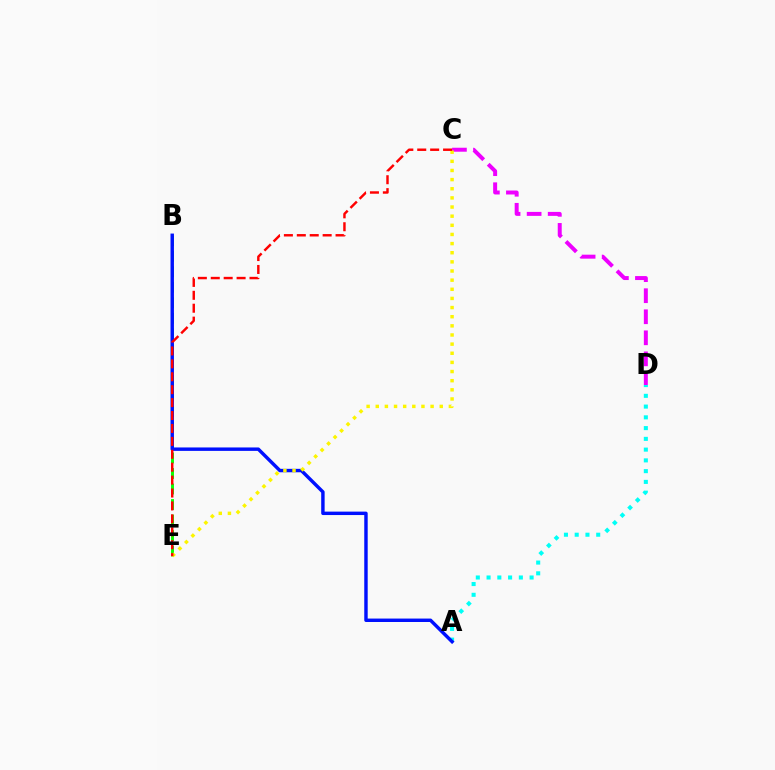{('A', 'D'): [{'color': '#00fff6', 'line_style': 'dotted', 'thickness': 2.92}], ('C', 'D'): [{'color': '#ee00ff', 'line_style': 'dashed', 'thickness': 2.86}], ('B', 'E'): [{'color': '#08ff00', 'line_style': 'dashed', 'thickness': 2.11}], ('A', 'B'): [{'color': '#0010ff', 'line_style': 'solid', 'thickness': 2.47}], ('C', 'E'): [{'color': '#fcf500', 'line_style': 'dotted', 'thickness': 2.48}, {'color': '#ff0000', 'line_style': 'dashed', 'thickness': 1.75}]}